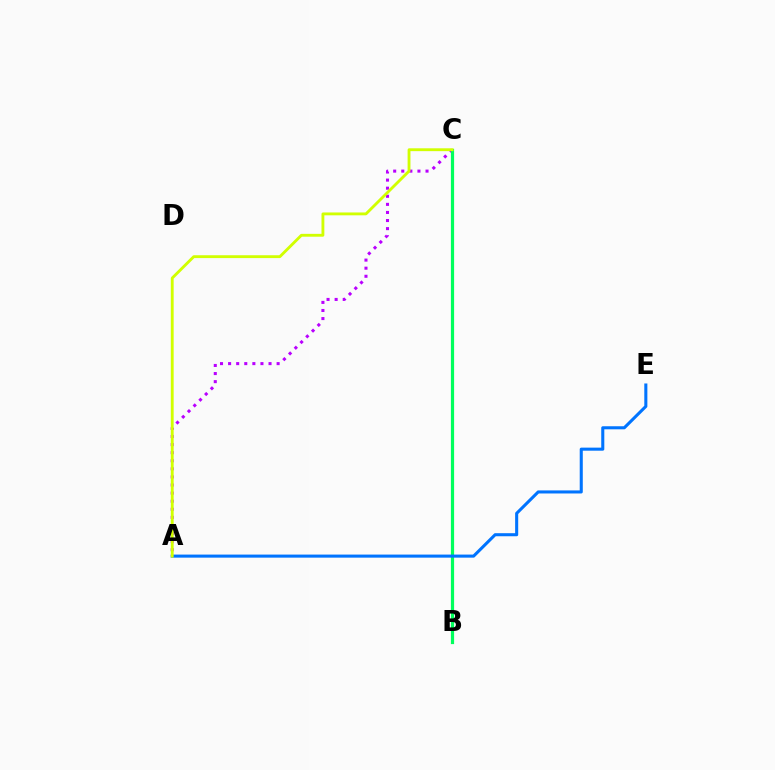{('B', 'C'): [{'color': '#ff0000', 'line_style': 'solid', 'thickness': 2.17}, {'color': '#00ff5c', 'line_style': 'solid', 'thickness': 2.3}], ('A', 'C'): [{'color': '#b900ff', 'line_style': 'dotted', 'thickness': 2.2}, {'color': '#d1ff00', 'line_style': 'solid', 'thickness': 2.05}], ('A', 'E'): [{'color': '#0074ff', 'line_style': 'solid', 'thickness': 2.21}]}